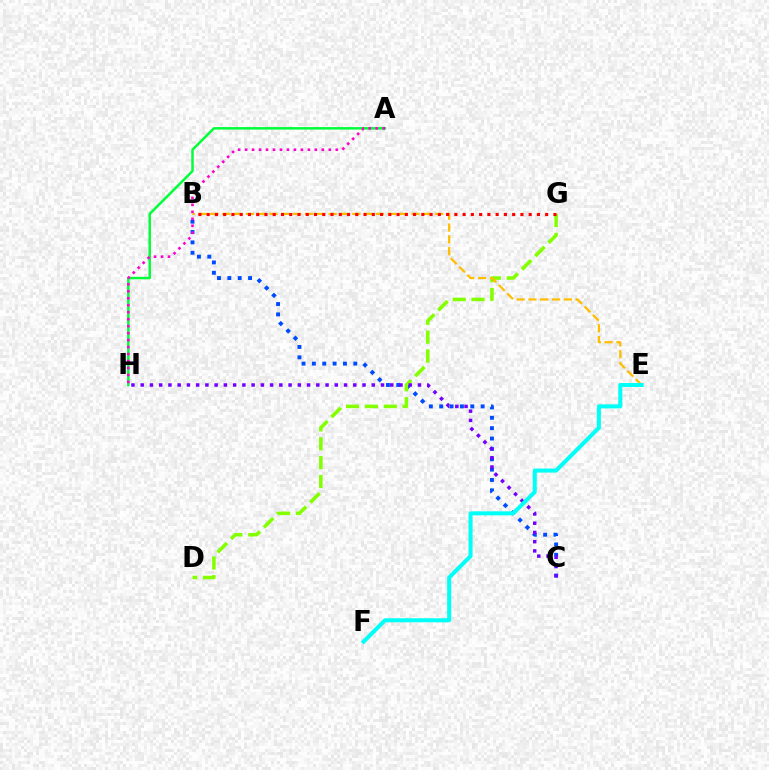{('B', 'C'): [{'color': '#004bff', 'line_style': 'dotted', 'thickness': 2.81}], ('A', 'H'): [{'color': '#00ff39', 'line_style': 'solid', 'thickness': 1.79}, {'color': '#ff00cf', 'line_style': 'dotted', 'thickness': 1.89}], ('D', 'G'): [{'color': '#84ff00', 'line_style': 'dashed', 'thickness': 2.56}], ('B', 'E'): [{'color': '#ffbd00', 'line_style': 'dashed', 'thickness': 1.61}], ('C', 'H'): [{'color': '#7200ff', 'line_style': 'dotted', 'thickness': 2.51}], ('E', 'F'): [{'color': '#00fff6', 'line_style': 'solid', 'thickness': 2.89}], ('B', 'G'): [{'color': '#ff0000', 'line_style': 'dotted', 'thickness': 2.24}]}